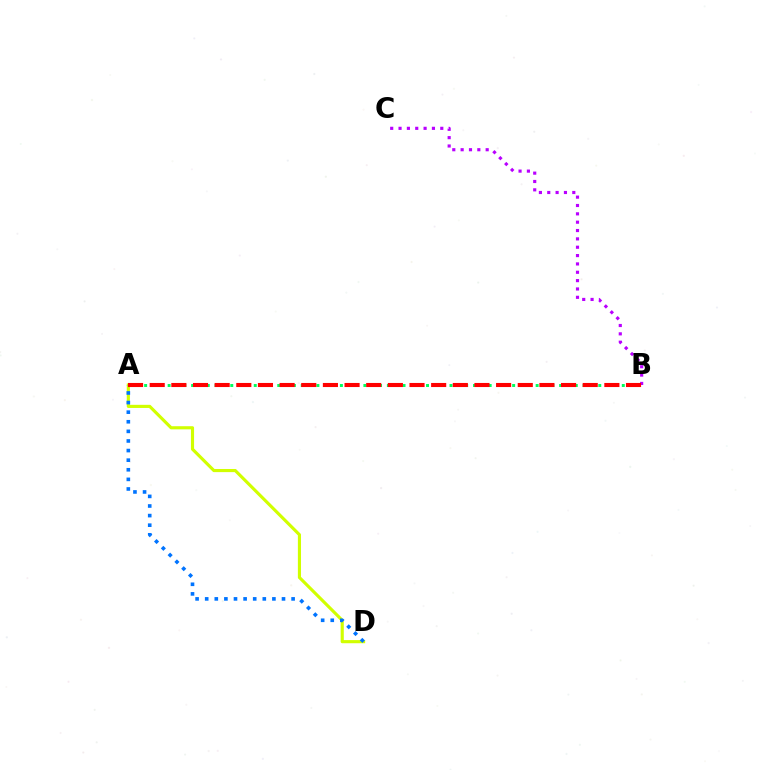{('A', 'D'): [{'color': '#d1ff00', 'line_style': 'solid', 'thickness': 2.26}, {'color': '#0074ff', 'line_style': 'dotted', 'thickness': 2.61}], ('B', 'C'): [{'color': '#b900ff', 'line_style': 'dotted', 'thickness': 2.27}], ('A', 'B'): [{'color': '#00ff5c', 'line_style': 'dotted', 'thickness': 2.13}, {'color': '#ff0000', 'line_style': 'dashed', 'thickness': 2.94}]}